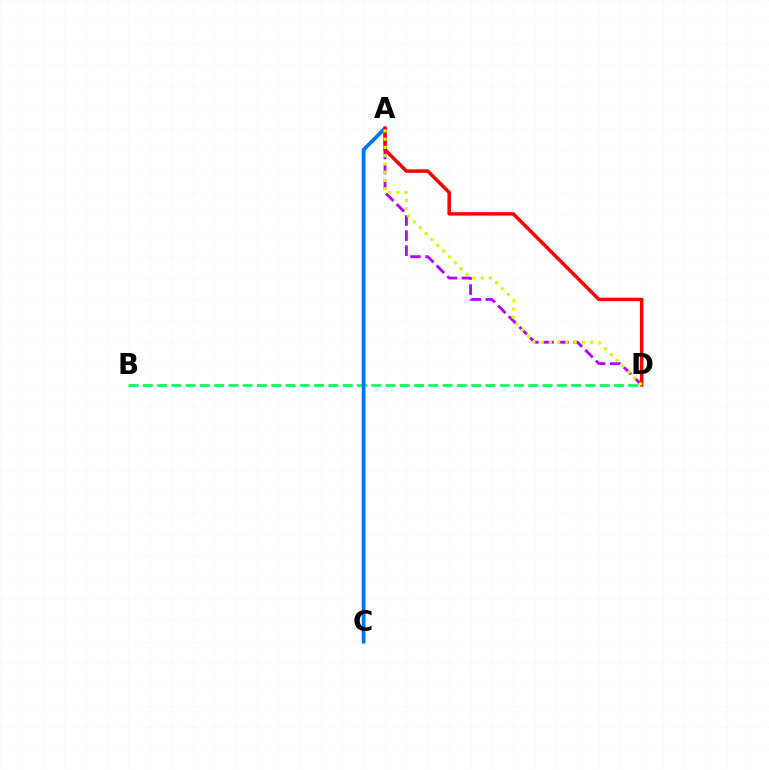{('A', 'D'): [{'color': '#b900ff', 'line_style': 'dashed', 'thickness': 2.05}, {'color': '#ff0000', 'line_style': 'solid', 'thickness': 2.51}, {'color': '#d1ff00', 'line_style': 'dotted', 'thickness': 2.25}], ('B', 'D'): [{'color': '#00ff5c', 'line_style': 'dashed', 'thickness': 1.94}], ('A', 'C'): [{'color': '#0074ff', 'line_style': 'solid', 'thickness': 2.69}]}